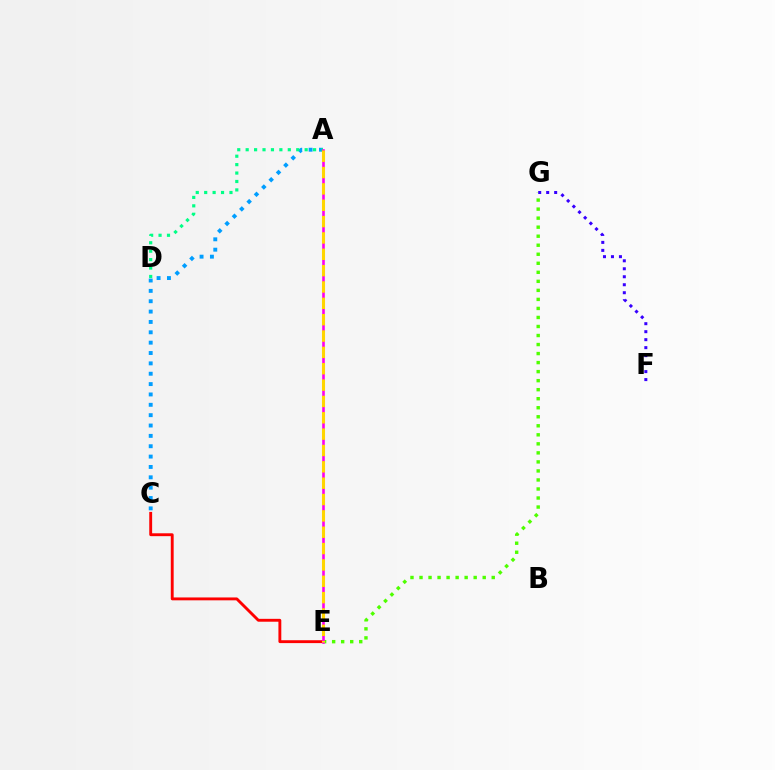{('C', 'E'): [{'color': '#ff0000', 'line_style': 'solid', 'thickness': 2.07}], ('A', 'C'): [{'color': '#009eff', 'line_style': 'dotted', 'thickness': 2.81}], ('A', 'D'): [{'color': '#00ff86', 'line_style': 'dotted', 'thickness': 2.29}], ('E', 'G'): [{'color': '#4fff00', 'line_style': 'dotted', 'thickness': 2.45}], ('F', 'G'): [{'color': '#3700ff', 'line_style': 'dotted', 'thickness': 2.17}], ('A', 'E'): [{'color': '#ff00ed', 'line_style': 'solid', 'thickness': 1.88}, {'color': '#ffd500', 'line_style': 'dashed', 'thickness': 2.22}]}